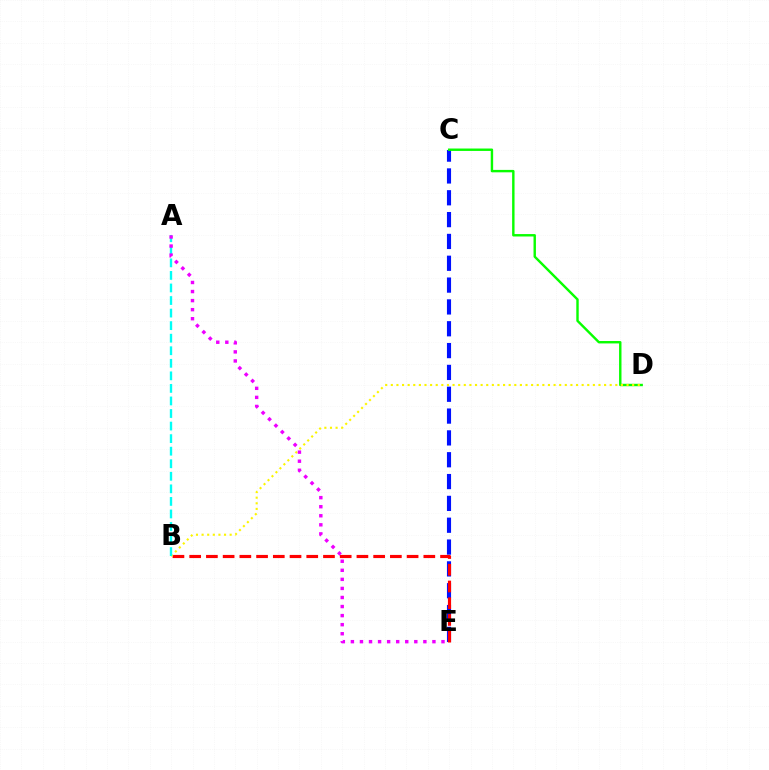{('C', 'E'): [{'color': '#0010ff', 'line_style': 'dashed', 'thickness': 2.97}], ('C', 'D'): [{'color': '#08ff00', 'line_style': 'solid', 'thickness': 1.74}], ('B', 'E'): [{'color': '#ff0000', 'line_style': 'dashed', 'thickness': 2.27}], ('B', 'D'): [{'color': '#fcf500', 'line_style': 'dotted', 'thickness': 1.52}], ('A', 'B'): [{'color': '#00fff6', 'line_style': 'dashed', 'thickness': 1.71}], ('A', 'E'): [{'color': '#ee00ff', 'line_style': 'dotted', 'thickness': 2.46}]}